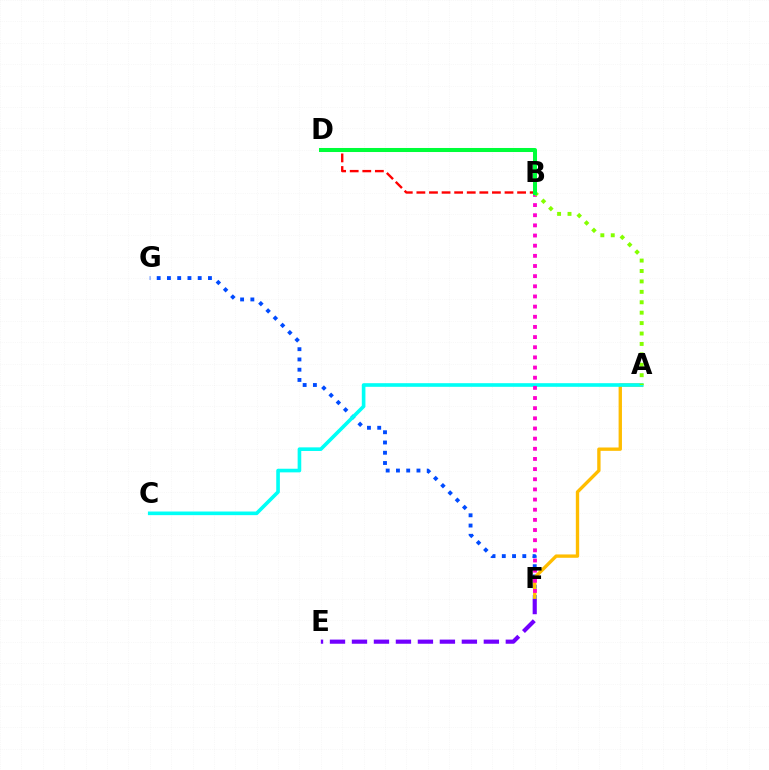{('F', 'G'): [{'color': '#004bff', 'line_style': 'dotted', 'thickness': 2.79}], ('A', 'F'): [{'color': '#ffbd00', 'line_style': 'solid', 'thickness': 2.41}], ('B', 'D'): [{'color': '#ff0000', 'line_style': 'dashed', 'thickness': 1.71}, {'color': '#00ff39', 'line_style': 'solid', 'thickness': 2.9}], ('A', 'C'): [{'color': '#00fff6', 'line_style': 'solid', 'thickness': 2.61}], ('B', 'F'): [{'color': '#ff00cf', 'line_style': 'dotted', 'thickness': 2.76}], ('A', 'B'): [{'color': '#84ff00', 'line_style': 'dotted', 'thickness': 2.83}], ('E', 'F'): [{'color': '#7200ff', 'line_style': 'dashed', 'thickness': 2.99}]}